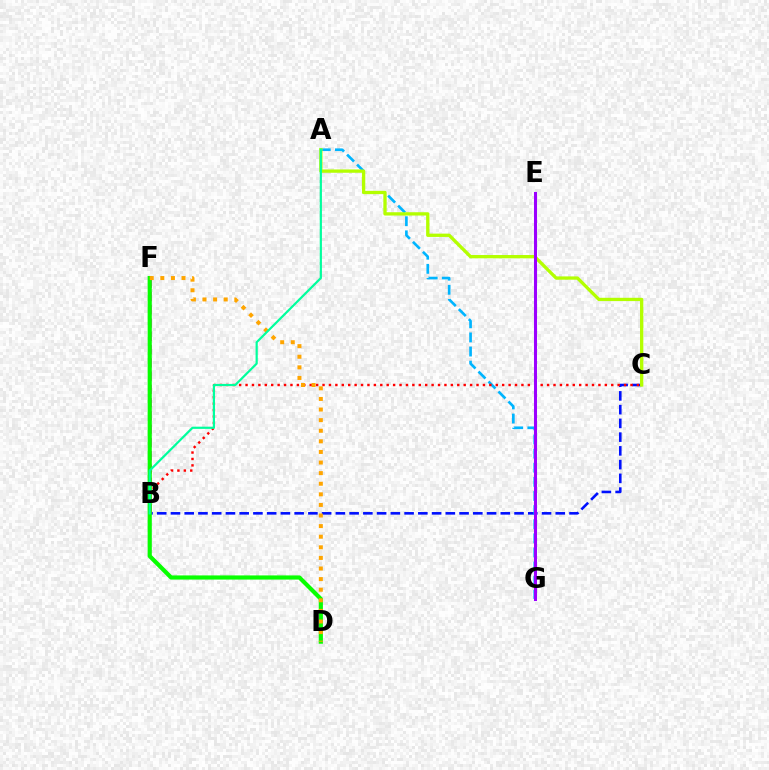{('B', 'C'): [{'color': '#0010ff', 'line_style': 'dashed', 'thickness': 1.87}, {'color': '#ff0000', 'line_style': 'dotted', 'thickness': 1.74}], ('A', 'G'): [{'color': '#00b5ff', 'line_style': 'dashed', 'thickness': 1.92}], ('B', 'F'): [{'color': '#ff00bd', 'line_style': 'dashed', 'thickness': 1.8}], ('A', 'C'): [{'color': '#b3ff00', 'line_style': 'solid', 'thickness': 2.38}], ('E', 'G'): [{'color': '#9b00ff', 'line_style': 'solid', 'thickness': 2.19}], ('D', 'F'): [{'color': '#08ff00', 'line_style': 'solid', 'thickness': 2.99}, {'color': '#ffa500', 'line_style': 'dotted', 'thickness': 2.88}], ('A', 'B'): [{'color': '#00ff9d', 'line_style': 'solid', 'thickness': 1.58}]}